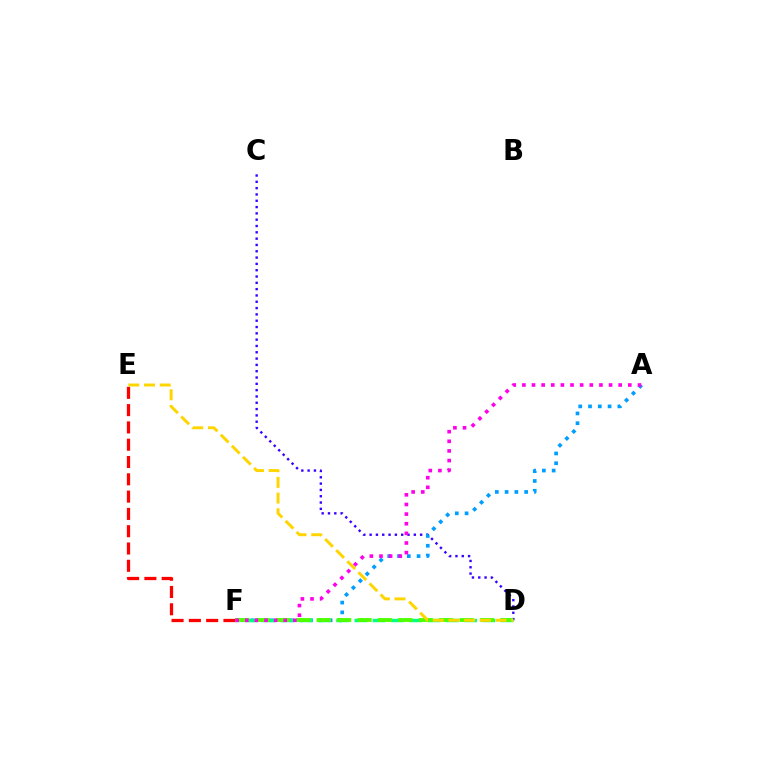{('C', 'D'): [{'color': '#3700ff', 'line_style': 'dotted', 'thickness': 1.72}], ('A', 'F'): [{'color': '#009eff', 'line_style': 'dotted', 'thickness': 2.66}, {'color': '#ff00ed', 'line_style': 'dotted', 'thickness': 2.62}], ('D', 'F'): [{'color': '#00ff86', 'line_style': 'dashed', 'thickness': 2.48}, {'color': '#4fff00', 'line_style': 'dashed', 'thickness': 2.77}], ('E', 'F'): [{'color': '#ff0000', 'line_style': 'dashed', 'thickness': 2.35}], ('D', 'E'): [{'color': '#ffd500', 'line_style': 'dashed', 'thickness': 2.13}]}